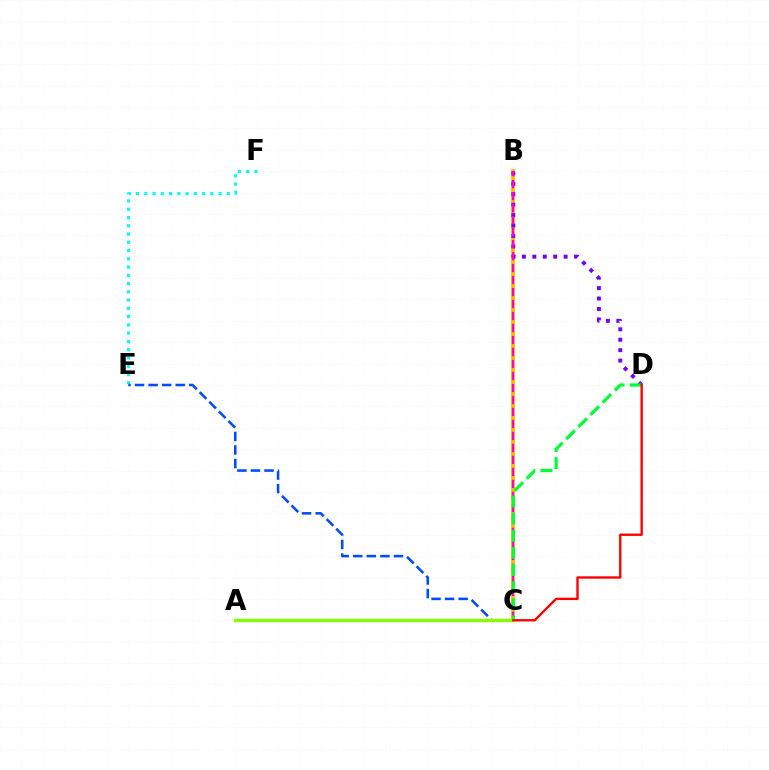{('E', 'F'): [{'color': '#00fff6', 'line_style': 'dotted', 'thickness': 2.24}], ('B', 'C'): [{'color': '#ffbd00', 'line_style': 'solid', 'thickness': 2.76}, {'color': '#ff00cf', 'line_style': 'dashed', 'thickness': 1.63}], ('B', 'D'): [{'color': '#7200ff', 'line_style': 'dotted', 'thickness': 2.83}], ('C', 'E'): [{'color': '#004bff', 'line_style': 'dashed', 'thickness': 1.84}], ('C', 'D'): [{'color': '#00ff39', 'line_style': 'dashed', 'thickness': 2.33}, {'color': '#ff0000', 'line_style': 'solid', 'thickness': 1.7}], ('A', 'C'): [{'color': '#84ff00', 'line_style': 'solid', 'thickness': 2.41}]}